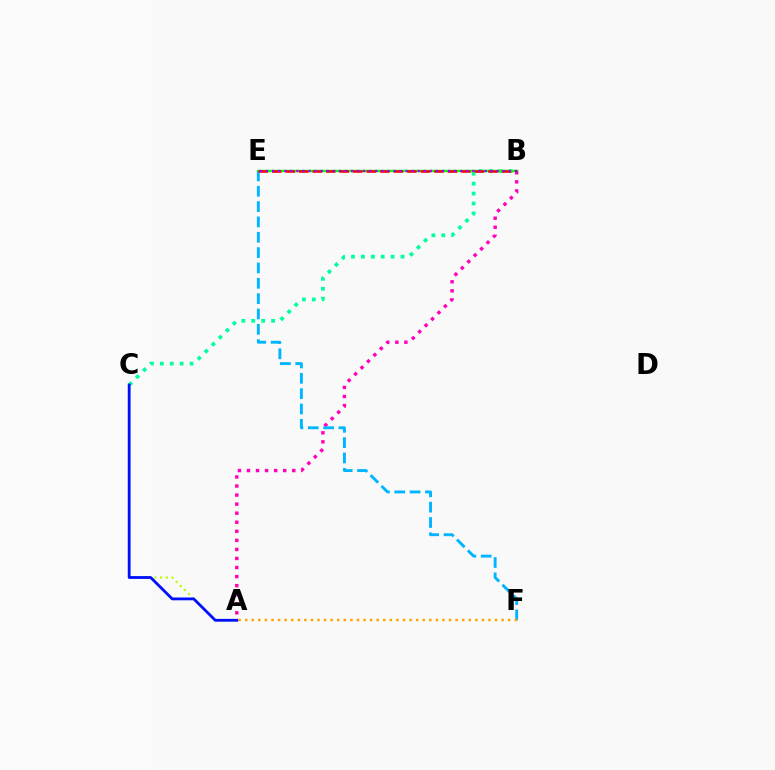{('B', 'C'): [{'color': '#00ff9d', 'line_style': 'dotted', 'thickness': 2.69}], ('A', 'C'): [{'color': '#b3ff00', 'line_style': 'dotted', 'thickness': 1.57}, {'color': '#0010ff', 'line_style': 'solid', 'thickness': 2.02}], ('A', 'B'): [{'color': '#ff00bd', 'line_style': 'dotted', 'thickness': 2.46}], ('B', 'E'): [{'color': '#08ff00', 'line_style': 'solid', 'thickness': 1.74}, {'color': '#ff0000', 'line_style': 'dashed', 'thickness': 1.84}, {'color': '#9b00ff', 'line_style': 'dotted', 'thickness': 1.65}], ('E', 'F'): [{'color': '#00b5ff', 'line_style': 'dashed', 'thickness': 2.08}], ('A', 'F'): [{'color': '#ffa500', 'line_style': 'dotted', 'thickness': 1.79}]}